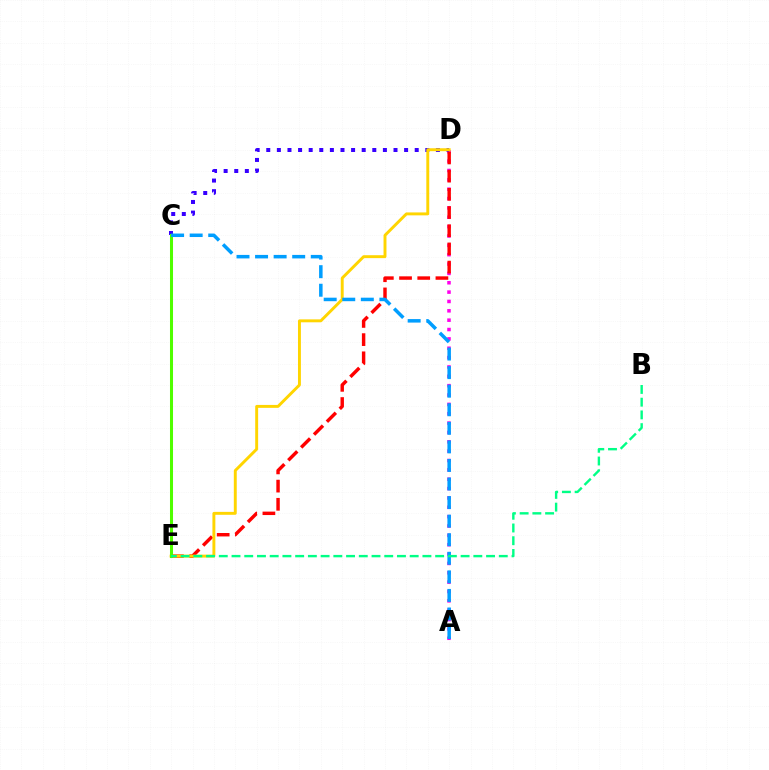{('A', 'D'): [{'color': '#ff00ed', 'line_style': 'dotted', 'thickness': 2.54}], ('C', 'D'): [{'color': '#3700ff', 'line_style': 'dotted', 'thickness': 2.88}], ('D', 'E'): [{'color': '#ff0000', 'line_style': 'dashed', 'thickness': 2.47}, {'color': '#ffd500', 'line_style': 'solid', 'thickness': 2.11}], ('C', 'E'): [{'color': '#4fff00', 'line_style': 'solid', 'thickness': 2.19}], ('A', 'C'): [{'color': '#009eff', 'line_style': 'dashed', 'thickness': 2.52}], ('B', 'E'): [{'color': '#00ff86', 'line_style': 'dashed', 'thickness': 1.73}]}